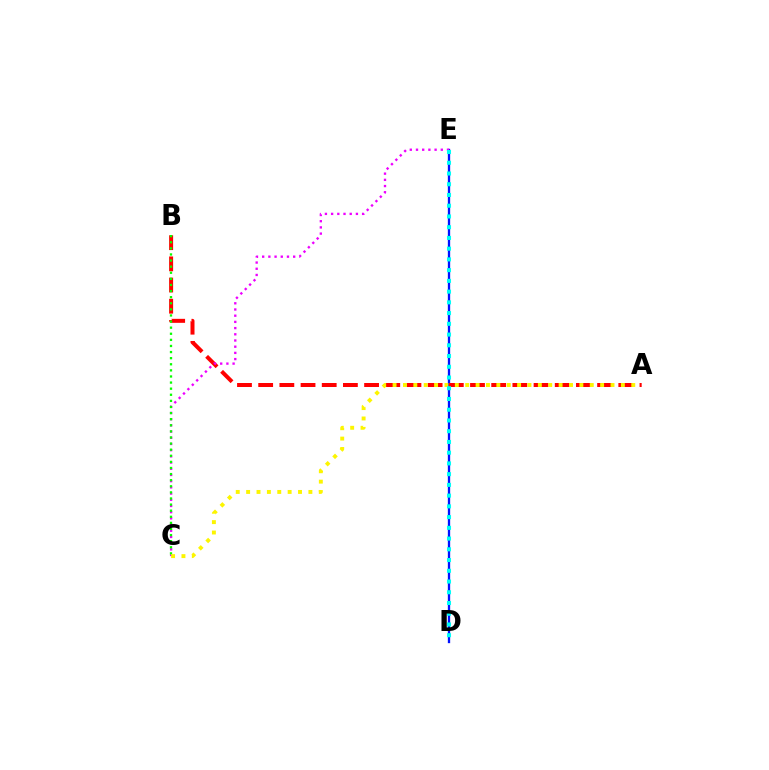{('D', 'E'): [{'color': '#0010ff', 'line_style': 'solid', 'thickness': 1.67}, {'color': '#00fff6', 'line_style': 'dotted', 'thickness': 2.92}], ('A', 'B'): [{'color': '#ff0000', 'line_style': 'dashed', 'thickness': 2.88}], ('C', 'E'): [{'color': '#ee00ff', 'line_style': 'dotted', 'thickness': 1.68}], ('B', 'C'): [{'color': '#08ff00', 'line_style': 'dotted', 'thickness': 1.66}], ('A', 'C'): [{'color': '#fcf500', 'line_style': 'dotted', 'thickness': 2.82}]}